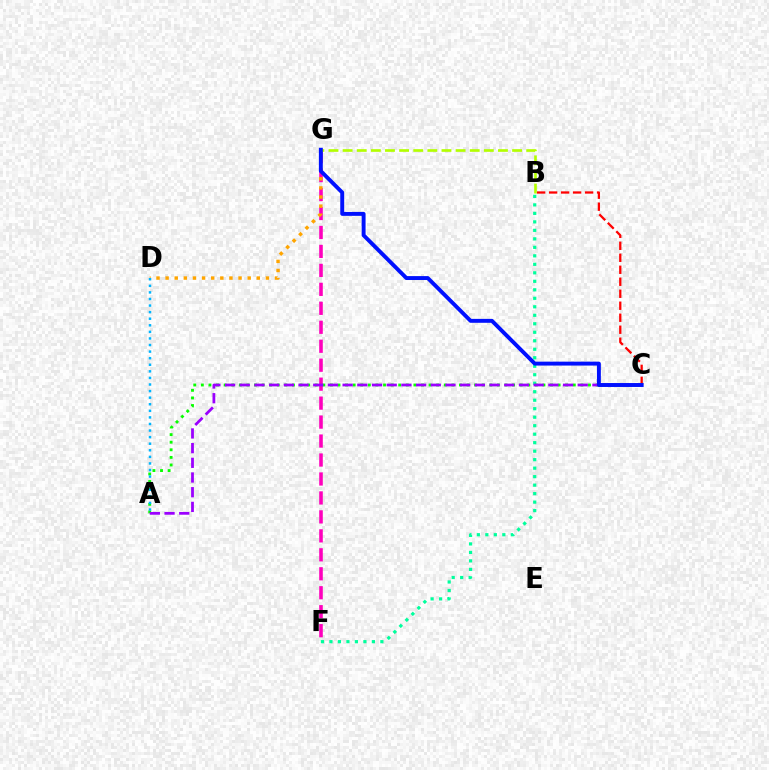{('F', 'G'): [{'color': '#ff00bd', 'line_style': 'dashed', 'thickness': 2.58}], ('B', 'C'): [{'color': '#ff0000', 'line_style': 'dashed', 'thickness': 1.63}], ('D', 'G'): [{'color': '#ffa500', 'line_style': 'dotted', 'thickness': 2.48}], ('B', 'F'): [{'color': '#00ff9d', 'line_style': 'dotted', 'thickness': 2.31}], ('A', 'C'): [{'color': '#08ff00', 'line_style': 'dotted', 'thickness': 2.06}, {'color': '#9b00ff', 'line_style': 'dashed', 'thickness': 2.0}], ('A', 'D'): [{'color': '#00b5ff', 'line_style': 'dotted', 'thickness': 1.79}], ('B', 'G'): [{'color': '#b3ff00', 'line_style': 'dashed', 'thickness': 1.92}], ('C', 'G'): [{'color': '#0010ff', 'line_style': 'solid', 'thickness': 2.82}]}